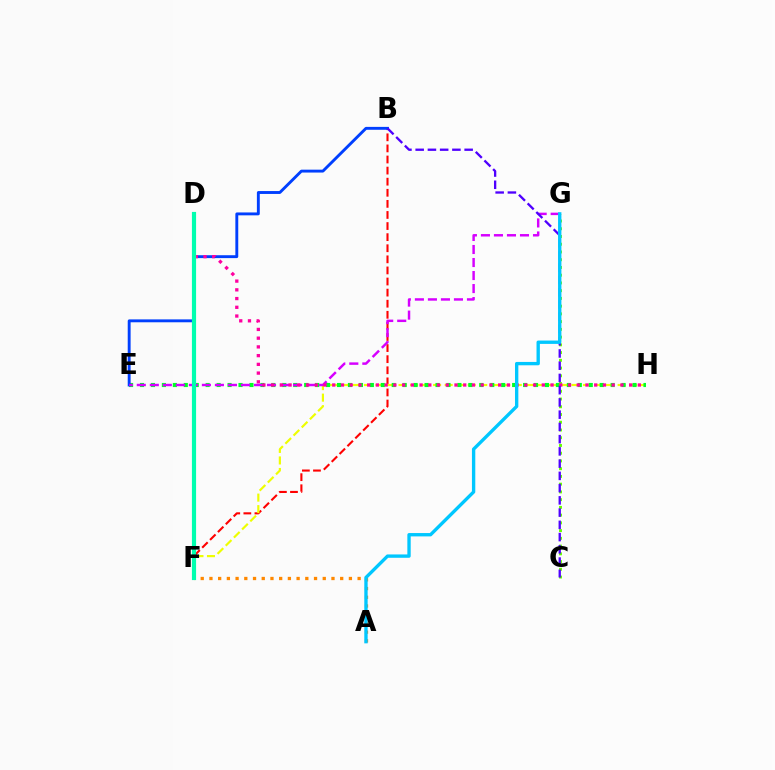{('B', 'F'): [{'color': '#ff0000', 'line_style': 'dashed', 'thickness': 1.51}], ('F', 'H'): [{'color': '#eeff00', 'line_style': 'dashed', 'thickness': 1.57}], ('E', 'H'): [{'color': '#00ff27', 'line_style': 'dotted', 'thickness': 2.97}], ('B', 'E'): [{'color': '#003fff', 'line_style': 'solid', 'thickness': 2.08}], ('A', 'F'): [{'color': '#ff8800', 'line_style': 'dotted', 'thickness': 2.37}], ('C', 'G'): [{'color': '#66ff00', 'line_style': 'dotted', 'thickness': 2.1}], ('E', 'G'): [{'color': '#d600ff', 'line_style': 'dashed', 'thickness': 1.77}], ('D', 'H'): [{'color': '#ff00a0', 'line_style': 'dotted', 'thickness': 2.37}], ('D', 'F'): [{'color': '#00ffaf', 'line_style': 'solid', 'thickness': 3.0}], ('B', 'C'): [{'color': '#4f00ff', 'line_style': 'dashed', 'thickness': 1.66}], ('A', 'G'): [{'color': '#00c7ff', 'line_style': 'solid', 'thickness': 2.41}]}